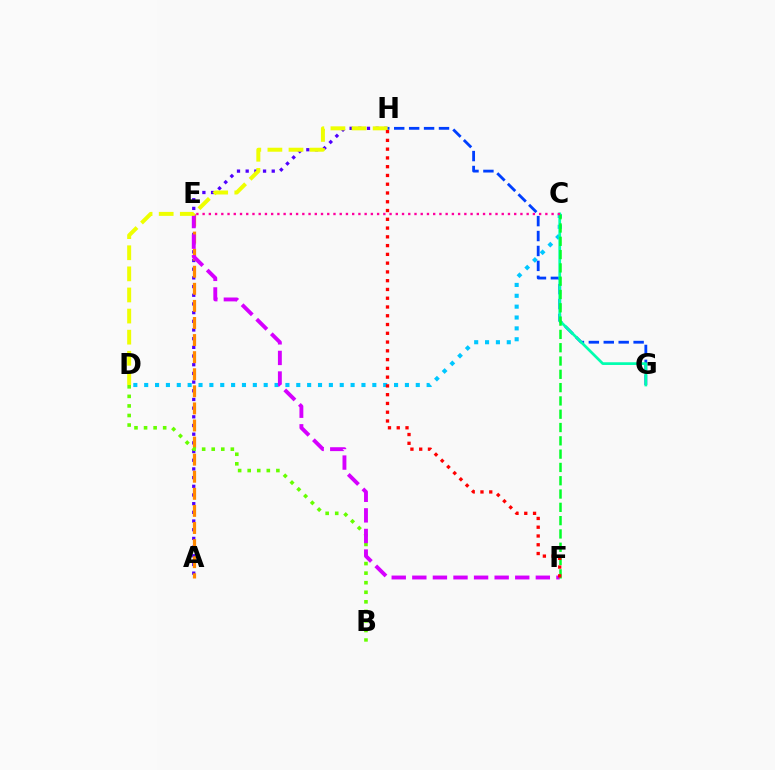{('A', 'H'): [{'color': '#4f00ff', 'line_style': 'dotted', 'thickness': 2.36}], ('G', 'H'): [{'color': '#003fff', 'line_style': 'dashed', 'thickness': 2.03}], ('A', 'E'): [{'color': '#ff8800', 'line_style': 'dashed', 'thickness': 2.32}], ('C', 'D'): [{'color': '#00c7ff', 'line_style': 'dotted', 'thickness': 2.95}], ('B', 'D'): [{'color': '#66ff00', 'line_style': 'dotted', 'thickness': 2.6}], ('C', 'G'): [{'color': '#00ffaf', 'line_style': 'solid', 'thickness': 1.95}], ('E', 'F'): [{'color': '#d600ff', 'line_style': 'dashed', 'thickness': 2.8}], ('C', 'F'): [{'color': '#00ff27', 'line_style': 'dashed', 'thickness': 1.81}], ('D', 'H'): [{'color': '#eeff00', 'line_style': 'dashed', 'thickness': 2.87}], ('F', 'H'): [{'color': '#ff0000', 'line_style': 'dotted', 'thickness': 2.38}], ('C', 'E'): [{'color': '#ff00a0', 'line_style': 'dotted', 'thickness': 1.69}]}